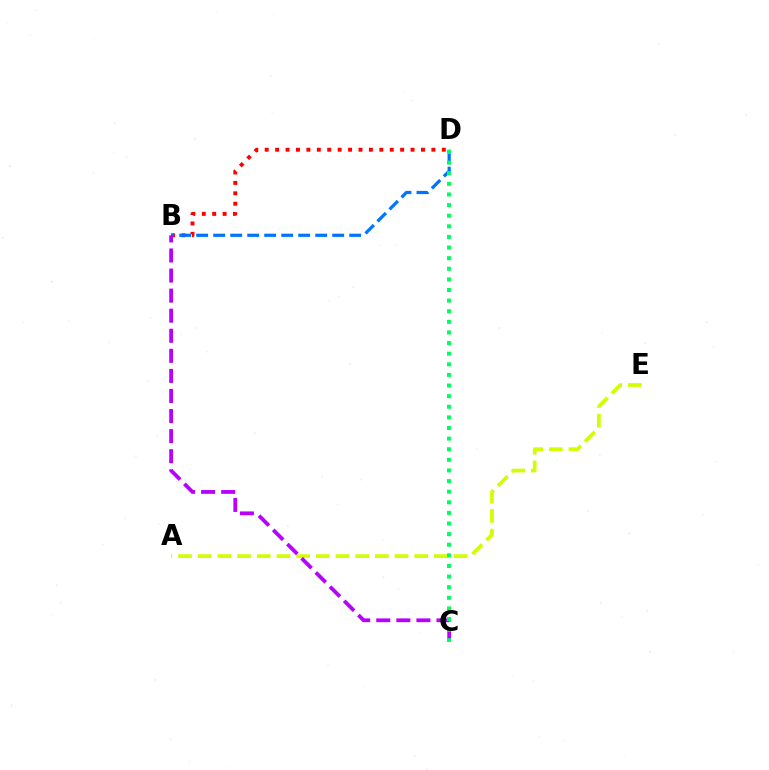{('B', 'D'): [{'color': '#ff0000', 'line_style': 'dotted', 'thickness': 2.83}, {'color': '#0074ff', 'line_style': 'dashed', 'thickness': 2.31}], ('A', 'E'): [{'color': '#d1ff00', 'line_style': 'dashed', 'thickness': 2.67}], ('B', 'C'): [{'color': '#b900ff', 'line_style': 'dashed', 'thickness': 2.73}], ('C', 'D'): [{'color': '#00ff5c', 'line_style': 'dotted', 'thickness': 2.88}]}